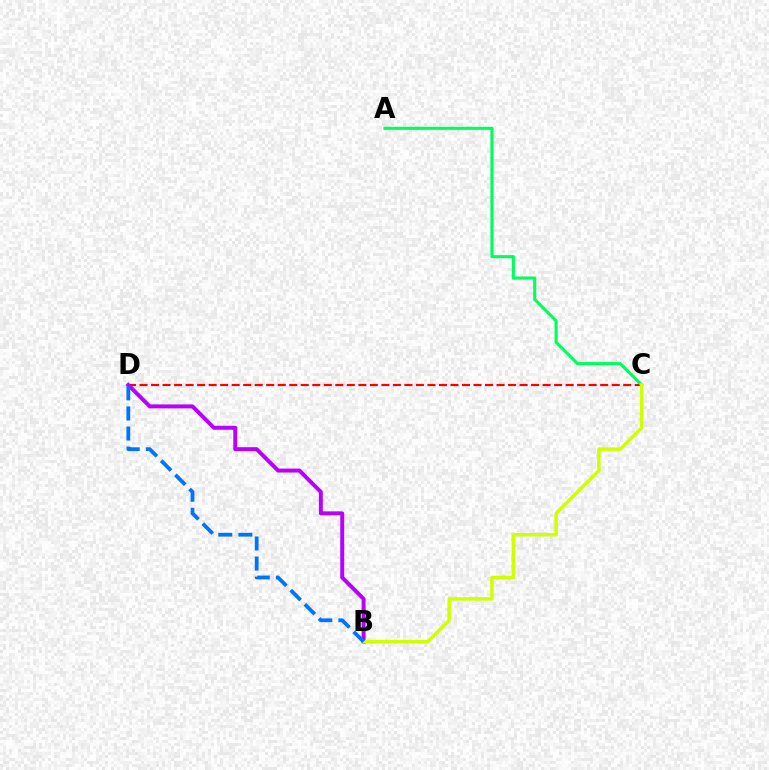{('C', 'D'): [{'color': '#ff0000', 'line_style': 'dashed', 'thickness': 1.56}], ('B', 'D'): [{'color': '#b900ff', 'line_style': 'solid', 'thickness': 2.86}, {'color': '#0074ff', 'line_style': 'dashed', 'thickness': 2.73}], ('A', 'C'): [{'color': '#00ff5c', 'line_style': 'solid', 'thickness': 2.23}], ('B', 'C'): [{'color': '#d1ff00', 'line_style': 'solid', 'thickness': 2.49}]}